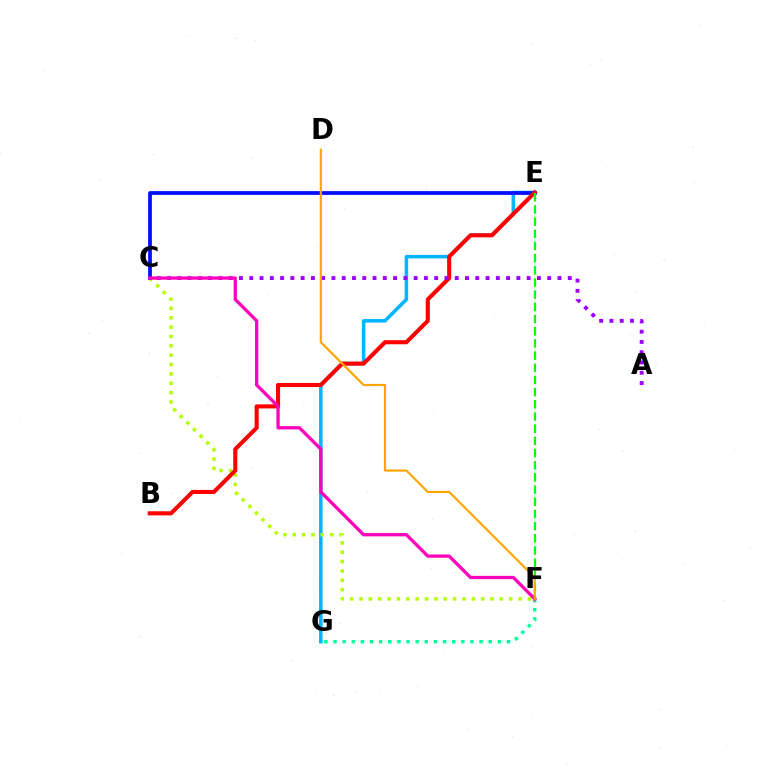{('E', 'G'): [{'color': '#00b5ff', 'line_style': 'solid', 'thickness': 2.55}], ('C', 'F'): [{'color': '#b3ff00', 'line_style': 'dotted', 'thickness': 2.54}, {'color': '#ff00bd', 'line_style': 'solid', 'thickness': 2.37}], ('C', 'E'): [{'color': '#0010ff', 'line_style': 'solid', 'thickness': 2.71}], ('B', 'E'): [{'color': '#ff0000', 'line_style': 'solid', 'thickness': 2.94}], ('A', 'C'): [{'color': '#9b00ff', 'line_style': 'dotted', 'thickness': 2.79}], ('F', 'G'): [{'color': '#00ff9d', 'line_style': 'dotted', 'thickness': 2.48}], ('E', 'F'): [{'color': '#08ff00', 'line_style': 'dashed', 'thickness': 1.65}], ('D', 'F'): [{'color': '#ffa500', 'line_style': 'solid', 'thickness': 1.56}]}